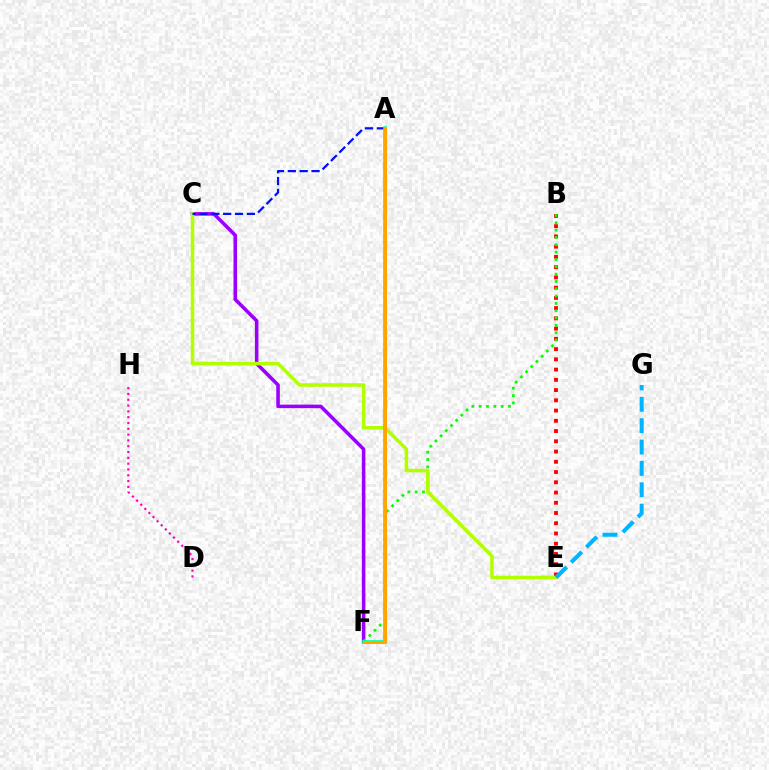{('D', 'H'): [{'color': '#ff00bd', 'line_style': 'dotted', 'thickness': 1.58}], ('B', 'E'): [{'color': '#ff0000', 'line_style': 'dotted', 'thickness': 2.78}], ('C', 'F'): [{'color': '#9b00ff', 'line_style': 'solid', 'thickness': 2.56}], ('B', 'F'): [{'color': '#08ff00', 'line_style': 'dotted', 'thickness': 1.99}], ('C', 'E'): [{'color': '#b3ff00', 'line_style': 'solid', 'thickness': 2.55}], ('E', 'G'): [{'color': '#00b5ff', 'line_style': 'dashed', 'thickness': 2.9}], ('A', 'C'): [{'color': '#0010ff', 'line_style': 'dashed', 'thickness': 1.61}], ('A', 'F'): [{'color': '#00ff9d', 'line_style': 'solid', 'thickness': 2.63}, {'color': '#ffa500', 'line_style': 'solid', 'thickness': 2.15}]}